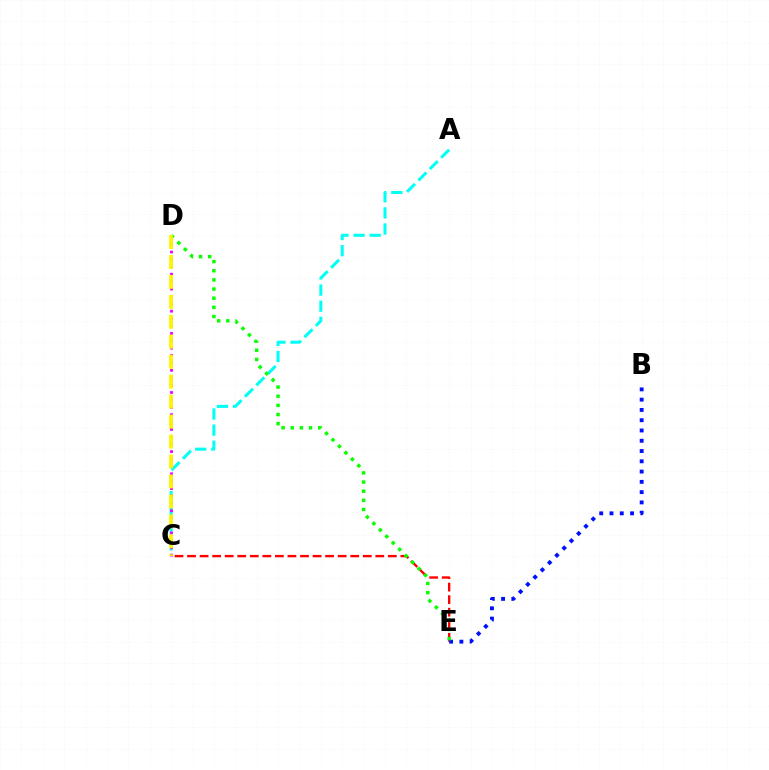{('A', 'C'): [{'color': '#00fff6', 'line_style': 'dashed', 'thickness': 2.19}], ('C', 'E'): [{'color': '#ff0000', 'line_style': 'dashed', 'thickness': 1.7}], ('C', 'D'): [{'color': '#ee00ff', 'line_style': 'dotted', 'thickness': 2.01}, {'color': '#fcf500', 'line_style': 'dashed', 'thickness': 2.71}], ('B', 'E'): [{'color': '#0010ff', 'line_style': 'dotted', 'thickness': 2.79}], ('D', 'E'): [{'color': '#08ff00', 'line_style': 'dotted', 'thickness': 2.48}]}